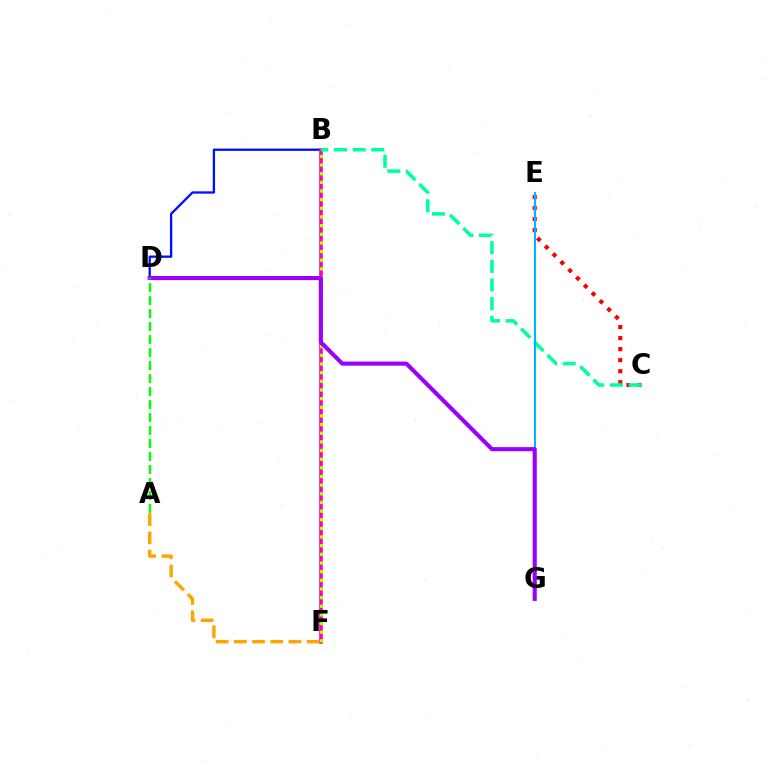{('B', 'D'): [{'color': '#0010ff', 'line_style': 'solid', 'thickness': 1.67}], ('B', 'F'): [{'color': '#ff00bd', 'line_style': 'solid', 'thickness': 2.63}, {'color': '#b3ff00', 'line_style': 'dotted', 'thickness': 2.35}], ('C', 'E'): [{'color': '#ff0000', 'line_style': 'dotted', 'thickness': 3.0}], ('A', 'F'): [{'color': '#ffa500', 'line_style': 'dashed', 'thickness': 2.47}], ('B', 'C'): [{'color': '#00ff9d', 'line_style': 'dashed', 'thickness': 2.54}], ('E', 'G'): [{'color': '#00b5ff', 'line_style': 'solid', 'thickness': 1.52}], ('D', 'G'): [{'color': '#9b00ff', 'line_style': 'solid', 'thickness': 2.96}], ('A', 'D'): [{'color': '#08ff00', 'line_style': 'dashed', 'thickness': 1.76}]}